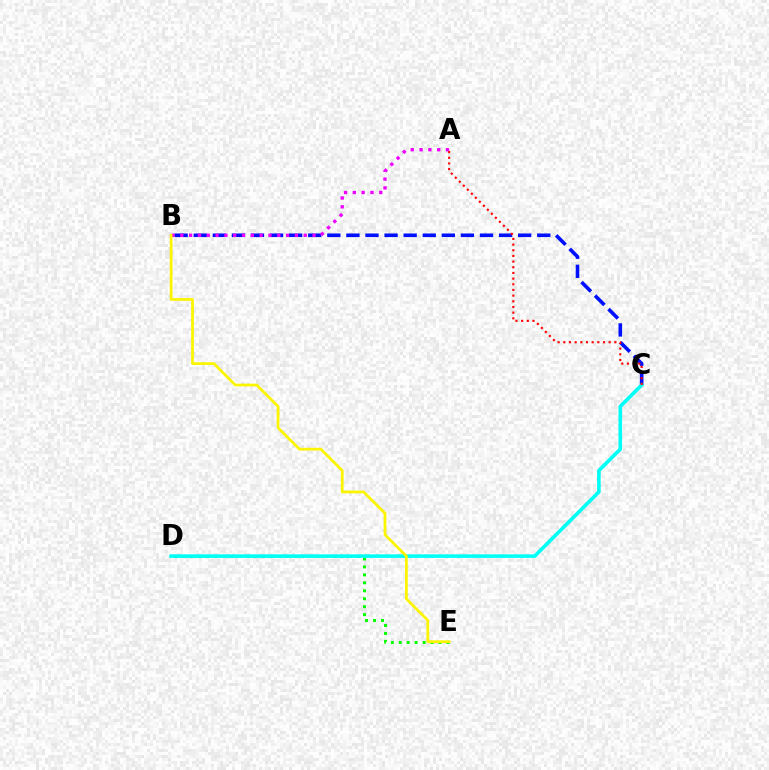{('B', 'C'): [{'color': '#0010ff', 'line_style': 'dashed', 'thickness': 2.59}], ('D', 'E'): [{'color': '#08ff00', 'line_style': 'dotted', 'thickness': 2.16}], ('C', 'D'): [{'color': '#00fff6', 'line_style': 'solid', 'thickness': 2.59}], ('A', 'B'): [{'color': '#ee00ff', 'line_style': 'dotted', 'thickness': 2.4}], ('B', 'E'): [{'color': '#fcf500', 'line_style': 'solid', 'thickness': 1.97}], ('A', 'C'): [{'color': '#ff0000', 'line_style': 'dotted', 'thickness': 1.54}]}